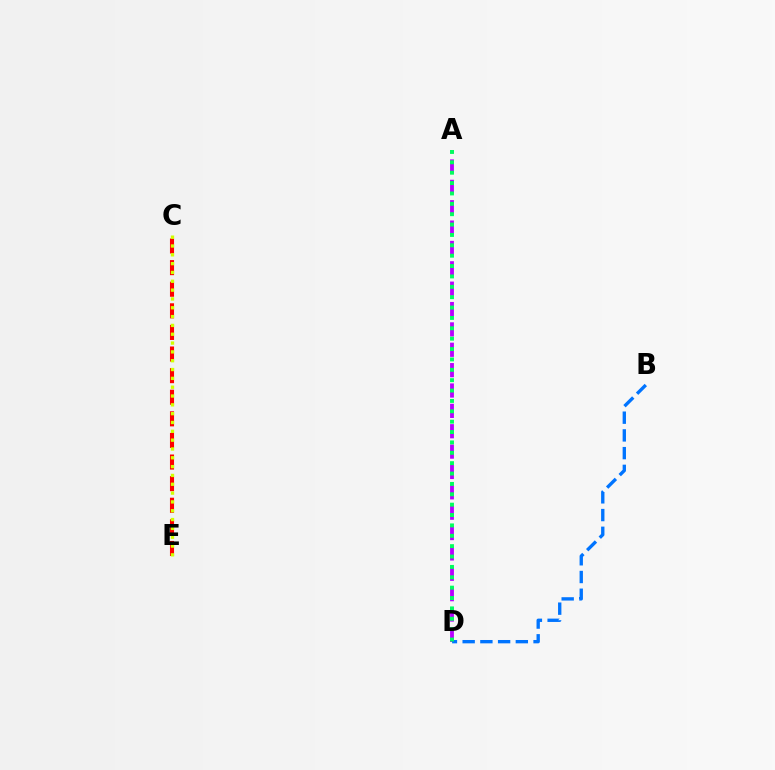{('A', 'D'): [{'color': '#b900ff', 'line_style': 'dashed', 'thickness': 2.77}, {'color': '#00ff5c', 'line_style': 'dotted', 'thickness': 2.82}], ('C', 'E'): [{'color': '#ff0000', 'line_style': 'dashed', 'thickness': 2.93}, {'color': '#d1ff00', 'line_style': 'dotted', 'thickness': 2.4}], ('B', 'D'): [{'color': '#0074ff', 'line_style': 'dashed', 'thickness': 2.41}]}